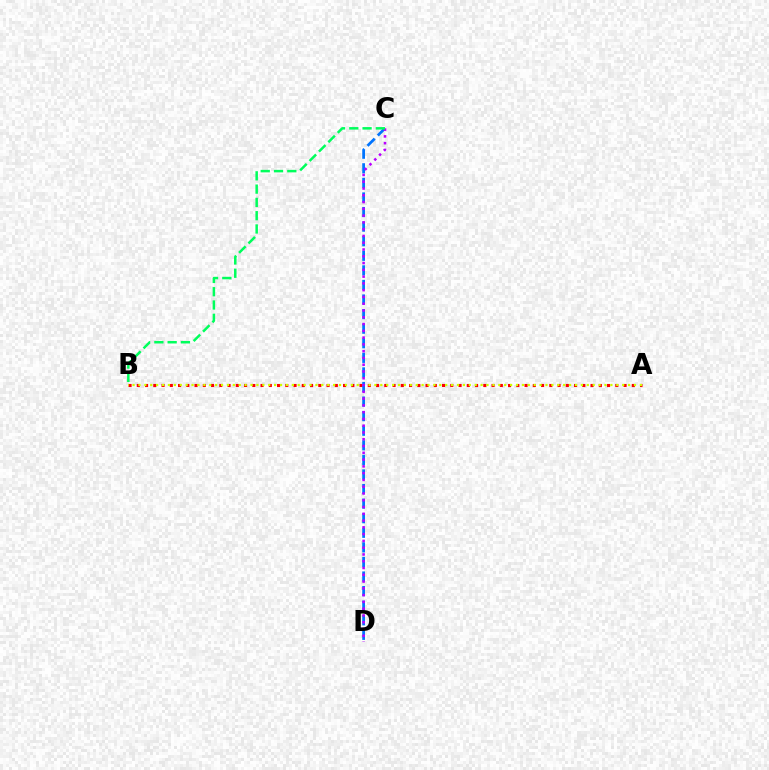{('A', 'B'): [{'color': '#ff0000', 'line_style': 'dotted', 'thickness': 2.24}, {'color': '#d1ff00', 'line_style': 'dotted', 'thickness': 1.6}], ('C', 'D'): [{'color': '#0074ff', 'line_style': 'dashed', 'thickness': 1.98}, {'color': '#b900ff', 'line_style': 'dotted', 'thickness': 1.84}], ('B', 'C'): [{'color': '#00ff5c', 'line_style': 'dashed', 'thickness': 1.8}]}